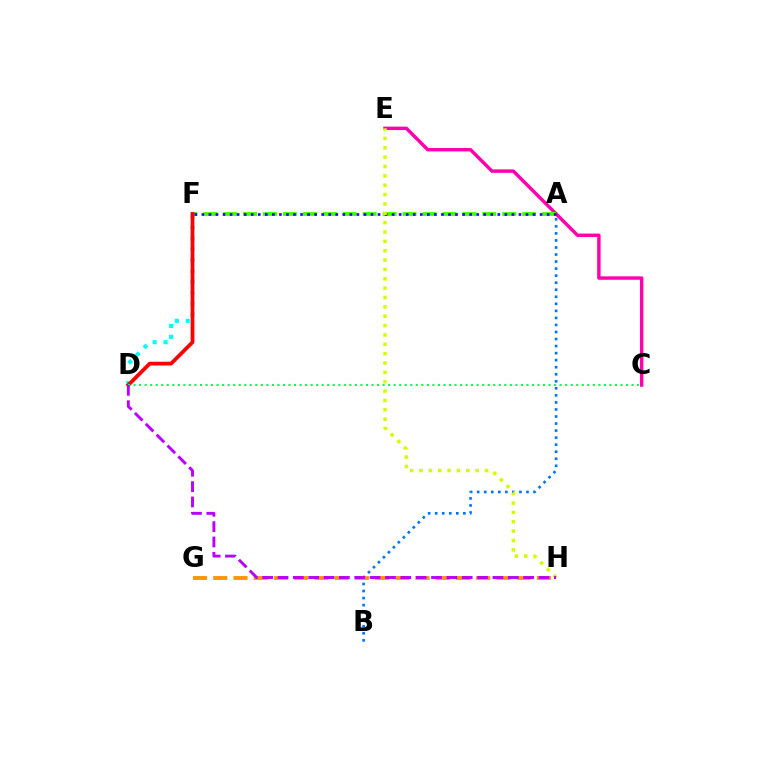{('C', 'E'): [{'color': '#ff00ac', 'line_style': 'solid', 'thickness': 2.46}], ('D', 'F'): [{'color': '#00fff6', 'line_style': 'dotted', 'thickness': 2.96}, {'color': '#ff0000', 'line_style': 'solid', 'thickness': 2.7}], ('A', 'F'): [{'color': '#3dff00', 'line_style': 'dashed', 'thickness': 2.71}, {'color': '#2500ff', 'line_style': 'dotted', 'thickness': 1.91}], ('A', 'B'): [{'color': '#0074ff', 'line_style': 'dotted', 'thickness': 1.91}], ('E', 'H'): [{'color': '#d1ff00', 'line_style': 'dotted', 'thickness': 2.54}], ('G', 'H'): [{'color': '#ff9400', 'line_style': 'dashed', 'thickness': 2.75}], ('C', 'D'): [{'color': '#00ff5c', 'line_style': 'dotted', 'thickness': 1.5}], ('D', 'H'): [{'color': '#b900ff', 'line_style': 'dashed', 'thickness': 2.09}]}